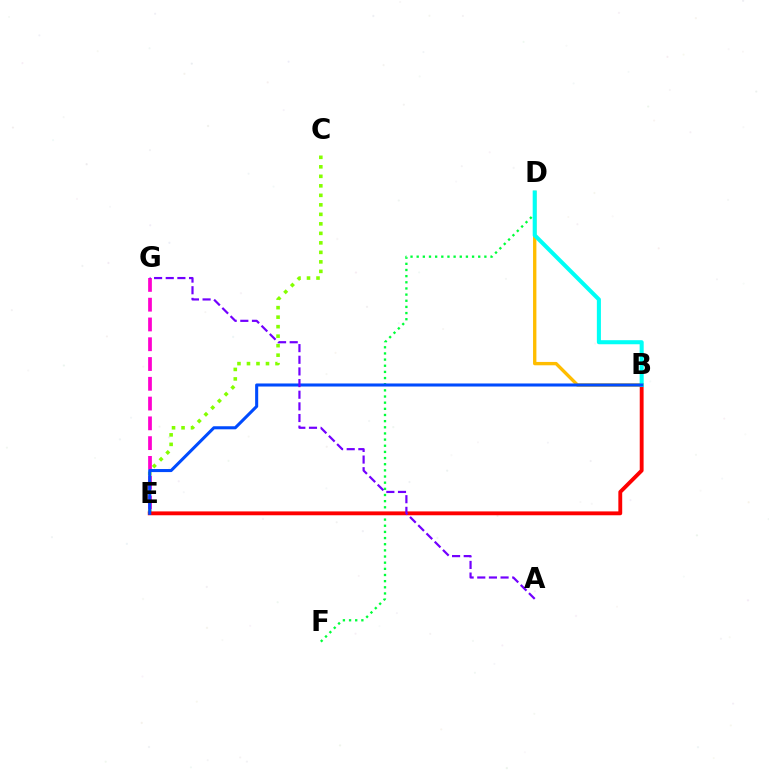{('C', 'E'): [{'color': '#84ff00', 'line_style': 'dotted', 'thickness': 2.58}], ('D', 'F'): [{'color': '#00ff39', 'line_style': 'dotted', 'thickness': 1.67}], ('B', 'E'): [{'color': '#ff0000', 'line_style': 'solid', 'thickness': 2.77}, {'color': '#004bff', 'line_style': 'solid', 'thickness': 2.2}], ('B', 'D'): [{'color': '#ffbd00', 'line_style': 'solid', 'thickness': 2.41}, {'color': '#00fff6', 'line_style': 'solid', 'thickness': 2.92}], ('E', 'G'): [{'color': '#ff00cf', 'line_style': 'dashed', 'thickness': 2.69}], ('A', 'G'): [{'color': '#7200ff', 'line_style': 'dashed', 'thickness': 1.58}]}